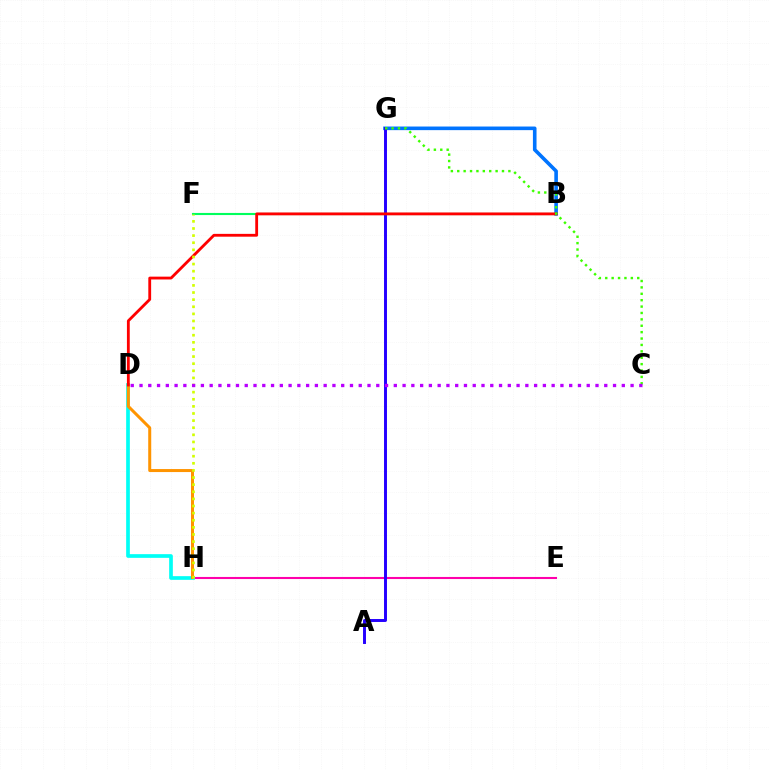{('E', 'H'): [{'color': '#ff00ac', 'line_style': 'solid', 'thickness': 1.5}], ('D', 'H'): [{'color': '#00fff6', 'line_style': 'solid', 'thickness': 2.66}, {'color': '#ff9400', 'line_style': 'solid', 'thickness': 2.16}], ('B', 'G'): [{'color': '#0074ff', 'line_style': 'solid', 'thickness': 2.6}], ('A', 'G'): [{'color': '#2500ff', 'line_style': 'solid', 'thickness': 2.12}], ('B', 'F'): [{'color': '#00ff5c', 'line_style': 'solid', 'thickness': 1.52}], ('B', 'D'): [{'color': '#ff0000', 'line_style': 'solid', 'thickness': 2.03}], ('C', 'G'): [{'color': '#3dff00', 'line_style': 'dotted', 'thickness': 1.74}], ('F', 'H'): [{'color': '#d1ff00', 'line_style': 'dotted', 'thickness': 1.93}], ('C', 'D'): [{'color': '#b900ff', 'line_style': 'dotted', 'thickness': 2.38}]}